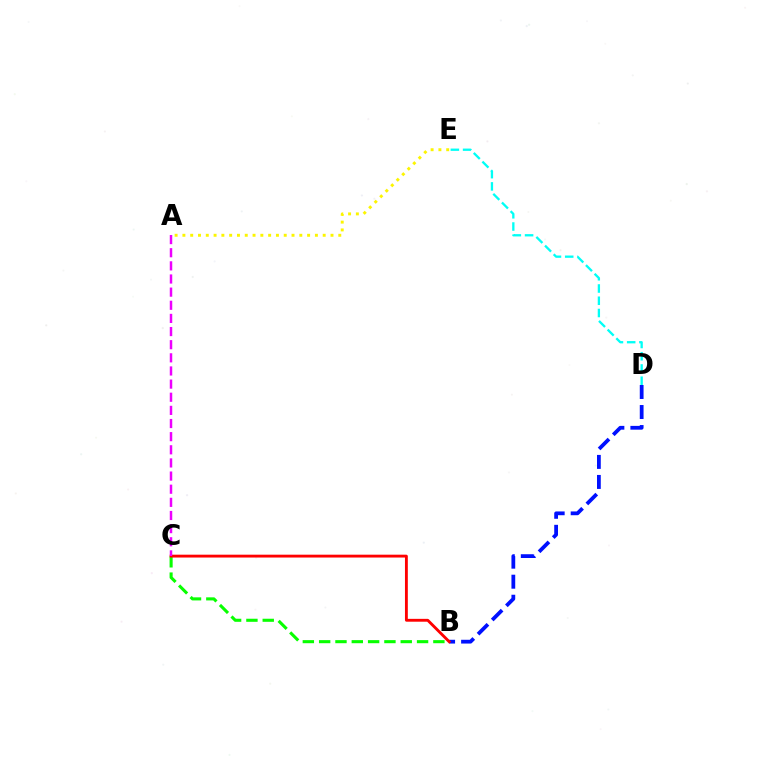{('D', 'E'): [{'color': '#00fff6', 'line_style': 'dashed', 'thickness': 1.66}], ('B', 'D'): [{'color': '#0010ff', 'line_style': 'dashed', 'thickness': 2.72}], ('B', 'C'): [{'color': '#08ff00', 'line_style': 'dashed', 'thickness': 2.22}, {'color': '#ff0000', 'line_style': 'solid', 'thickness': 2.06}], ('A', 'E'): [{'color': '#fcf500', 'line_style': 'dotted', 'thickness': 2.12}], ('A', 'C'): [{'color': '#ee00ff', 'line_style': 'dashed', 'thickness': 1.78}]}